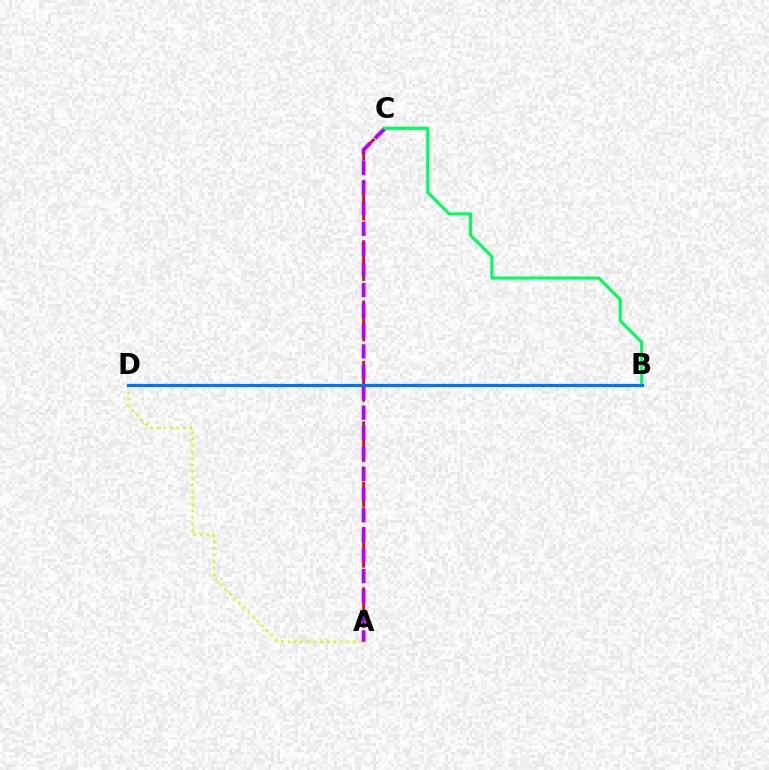{('A', 'D'): [{'color': '#d1ff00', 'line_style': 'dotted', 'thickness': 1.77}], ('A', 'C'): [{'color': '#ff0000', 'line_style': 'dashed', 'thickness': 2.05}, {'color': '#b900ff', 'line_style': 'dashed', 'thickness': 2.78}], ('B', 'C'): [{'color': '#00ff5c', 'line_style': 'solid', 'thickness': 2.25}], ('B', 'D'): [{'color': '#0074ff', 'line_style': 'solid', 'thickness': 2.28}]}